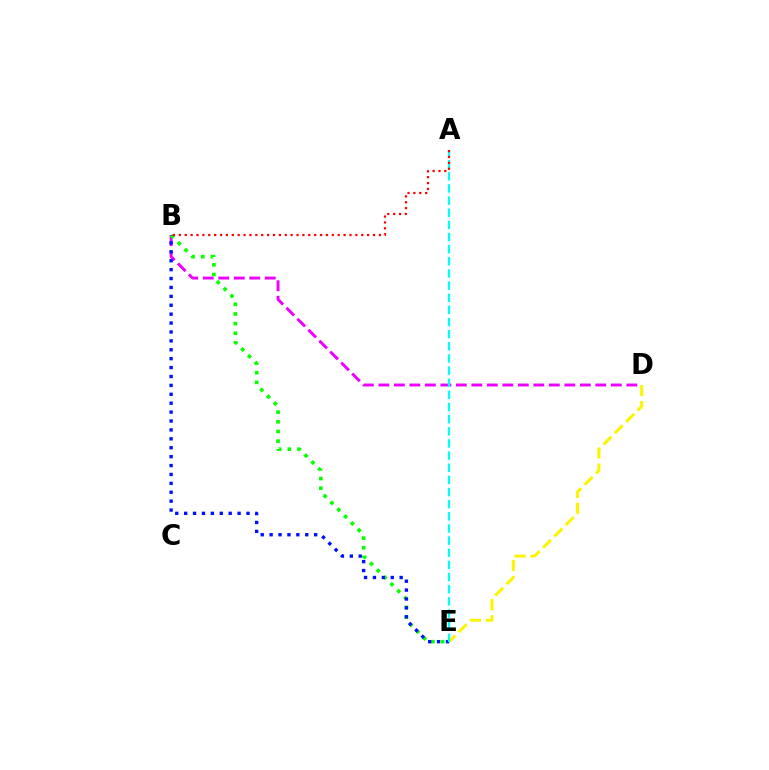{('B', 'D'): [{'color': '#ee00ff', 'line_style': 'dashed', 'thickness': 2.11}], ('D', 'E'): [{'color': '#fcf500', 'line_style': 'dashed', 'thickness': 2.18}], ('B', 'E'): [{'color': '#08ff00', 'line_style': 'dotted', 'thickness': 2.63}, {'color': '#0010ff', 'line_style': 'dotted', 'thickness': 2.42}], ('A', 'E'): [{'color': '#00fff6', 'line_style': 'dashed', 'thickness': 1.65}], ('A', 'B'): [{'color': '#ff0000', 'line_style': 'dotted', 'thickness': 1.6}]}